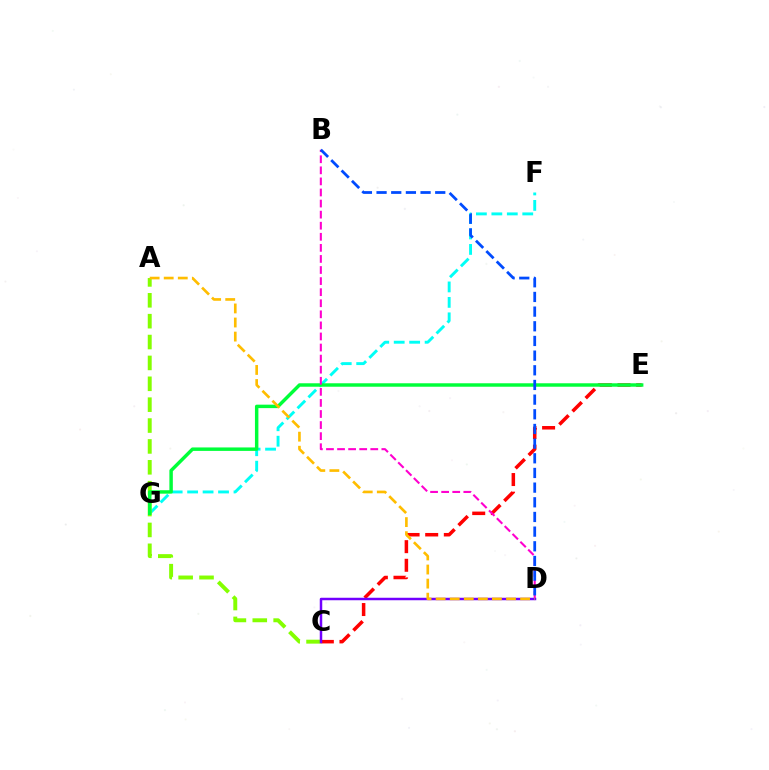{('F', 'G'): [{'color': '#00fff6', 'line_style': 'dashed', 'thickness': 2.1}], ('C', 'E'): [{'color': '#ff0000', 'line_style': 'dashed', 'thickness': 2.53}], ('A', 'C'): [{'color': '#84ff00', 'line_style': 'dashed', 'thickness': 2.84}], ('E', 'G'): [{'color': '#00ff39', 'line_style': 'solid', 'thickness': 2.49}], ('B', 'D'): [{'color': '#ff00cf', 'line_style': 'dashed', 'thickness': 1.5}, {'color': '#004bff', 'line_style': 'dashed', 'thickness': 1.99}], ('C', 'D'): [{'color': '#7200ff', 'line_style': 'solid', 'thickness': 1.79}], ('A', 'D'): [{'color': '#ffbd00', 'line_style': 'dashed', 'thickness': 1.91}]}